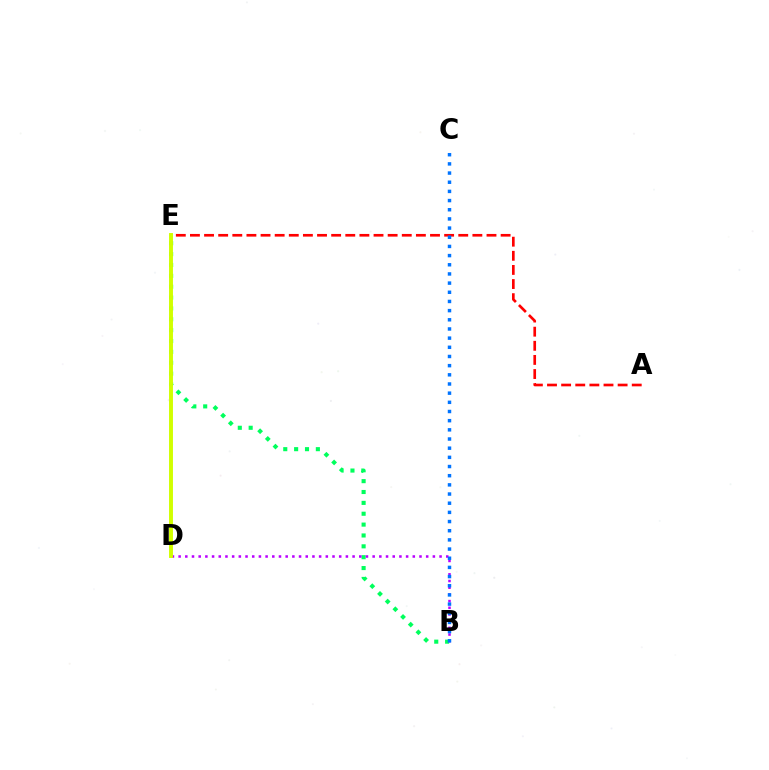{('A', 'E'): [{'color': '#ff0000', 'line_style': 'dashed', 'thickness': 1.92}], ('B', 'E'): [{'color': '#00ff5c', 'line_style': 'dotted', 'thickness': 2.95}], ('B', 'D'): [{'color': '#b900ff', 'line_style': 'dotted', 'thickness': 1.82}], ('B', 'C'): [{'color': '#0074ff', 'line_style': 'dotted', 'thickness': 2.49}], ('D', 'E'): [{'color': '#d1ff00', 'line_style': 'solid', 'thickness': 2.82}]}